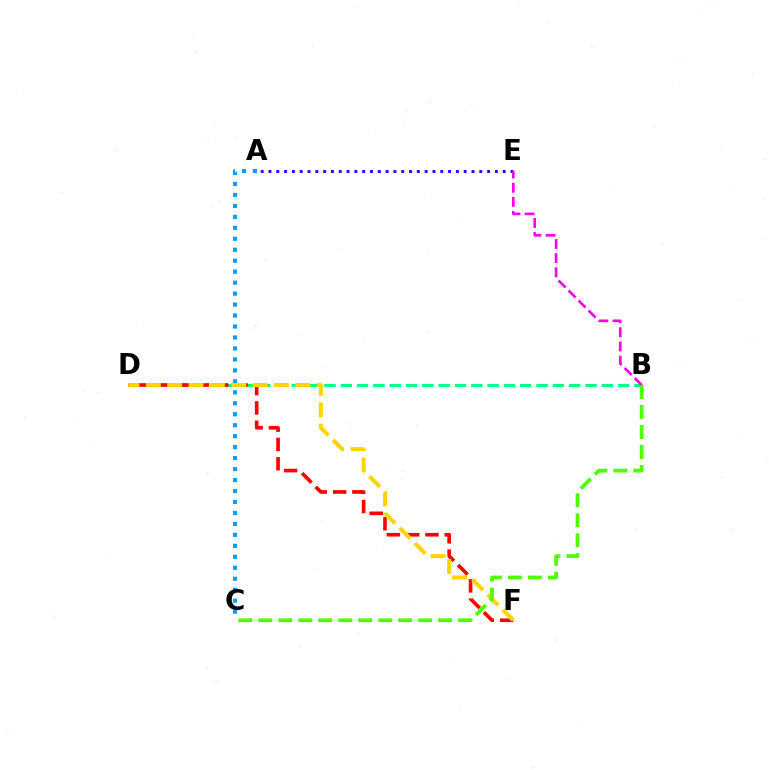{('A', 'C'): [{'color': '#009eff', 'line_style': 'dotted', 'thickness': 2.98}], ('B', 'D'): [{'color': '#00ff86', 'line_style': 'dashed', 'thickness': 2.22}], ('D', 'F'): [{'color': '#ff0000', 'line_style': 'dashed', 'thickness': 2.62}, {'color': '#ffd500', 'line_style': 'dashed', 'thickness': 2.9}], ('A', 'E'): [{'color': '#3700ff', 'line_style': 'dotted', 'thickness': 2.12}], ('B', 'E'): [{'color': '#ff00ed', 'line_style': 'dashed', 'thickness': 1.92}], ('B', 'C'): [{'color': '#4fff00', 'line_style': 'dashed', 'thickness': 2.72}]}